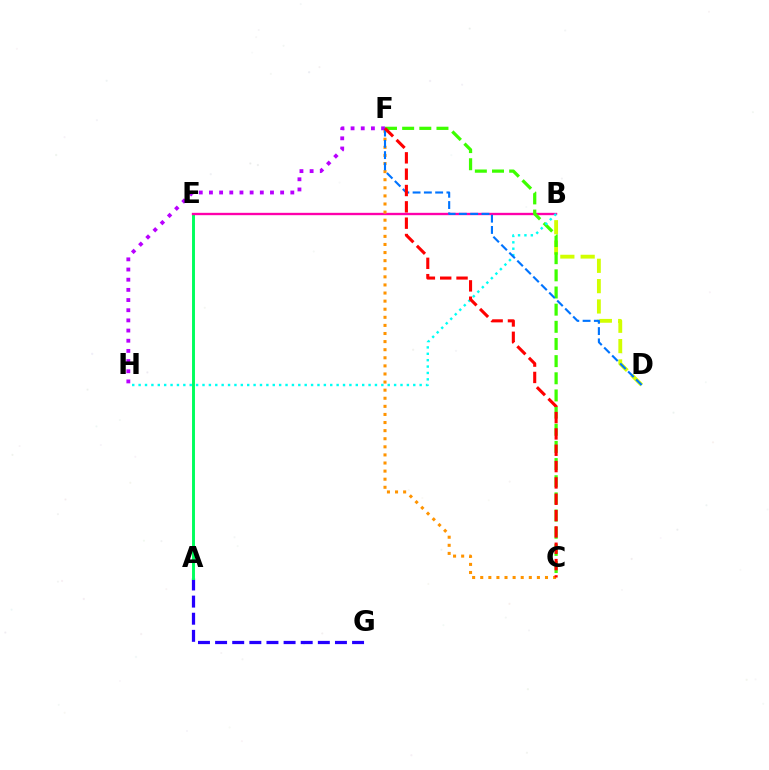{('B', 'D'): [{'color': '#d1ff00', 'line_style': 'dashed', 'thickness': 2.76}], ('A', 'G'): [{'color': '#2500ff', 'line_style': 'dashed', 'thickness': 2.33}], ('A', 'E'): [{'color': '#00ff5c', 'line_style': 'solid', 'thickness': 2.11}], ('B', 'E'): [{'color': '#ff00ac', 'line_style': 'solid', 'thickness': 1.7}], ('C', 'F'): [{'color': '#3dff00', 'line_style': 'dashed', 'thickness': 2.33}, {'color': '#ff9400', 'line_style': 'dotted', 'thickness': 2.2}, {'color': '#ff0000', 'line_style': 'dashed', 'thickness': 2.22}], ('F', 'H'): [{'color': '#b900ff', 'line_style': 'dotted', 'thickness': 2.76}], ('B', 'H'): [{'color': '#00fff6', 'line_style': 'dotted', 'thickness': 1.74}], ('D', 'F'): [{'color': '#0074ff', 'line_style': 'dashed', 'thickness': 1.53}]}